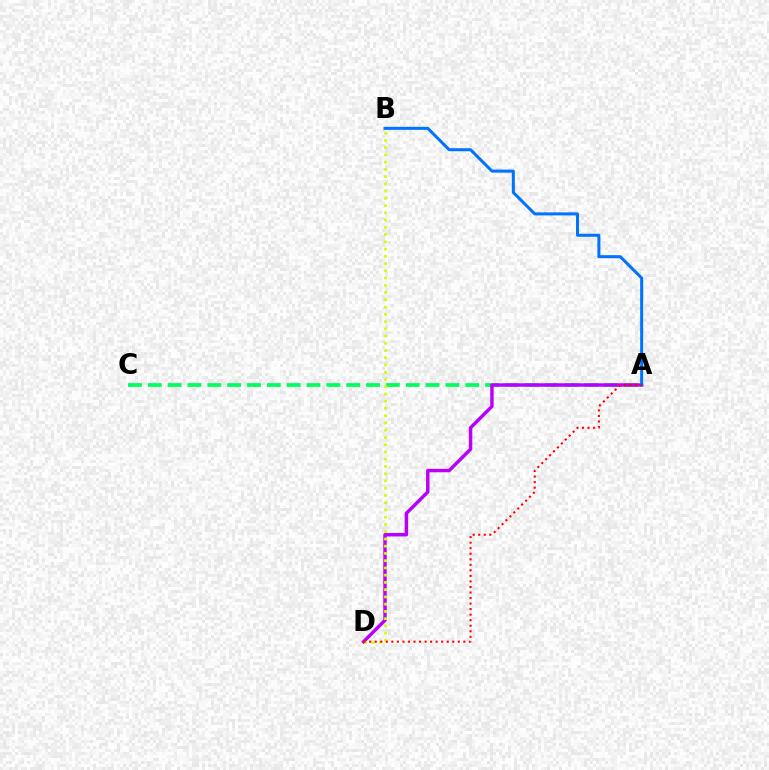{('A', 'C'): [{'color': '#00ff5c', 'line_style': 'dashed', 'thickness': 2.7}], ('A', 'D'): [{'color': '#b900ff', 'line_style': 'solid', 'thickness': 2.48}, {'color': '#ff0000', 'line_style': 'dotted', 'thickness': 1.5}], ('B', 'D'): [{'color': '#d1ff00', 'line_style': 'dotted', 'thickness': 1.97}], ('A', 'B'): [{'color': '#0074ff', 'line_style': 'solid', 'thickness': 2.18}]}